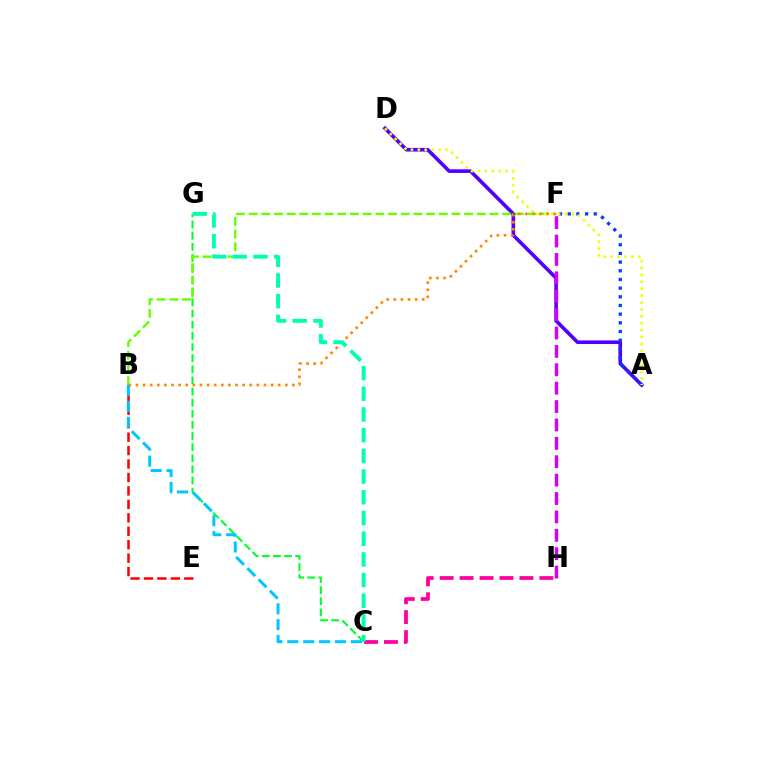{('B', 'E'): [{'color': '#ff0000', 'line_style': 'dashed', 'thickness': 1.83}], ('A', 'D'): [{'color': '#4f00ff', 'line_style': 'solid', 'thickness': 2.61}, {'color': '#eeff00', 'line_style': 'dotted', 'thickness': 1.87}], ('C', 'G'): [{'color': '#00ff27', 'line_style': 'dashed', 'thickness': 1.51}, {'color': '#00ffaf', 'line_style': 'dashed', 'thickness': 2.81}], ('B', 'F'): [{'color': '#66ff00', 'line_style': 'dashed', 'thickness': 1.72}, {'color': '#ff8800', 'line_style': 'dotted', 'thickness': 1.93}], ('A', 'F'): [{'color': '#003fff', 'line_style': 'dotted', 'thickness': 2.36}], ('C', 'H'): [{'color': '#ff00a0', 'line_style': 'dashed', 'thickness': 2.71}], ('F', 'H'): [{'color': '#d600ff', 'line_style': 'dashed', 'thickness': 2.5}], ('B', 'C'): [{'color': '#00c7ff', 'line_style': 'dashed', 'thickness': 2.16}]}